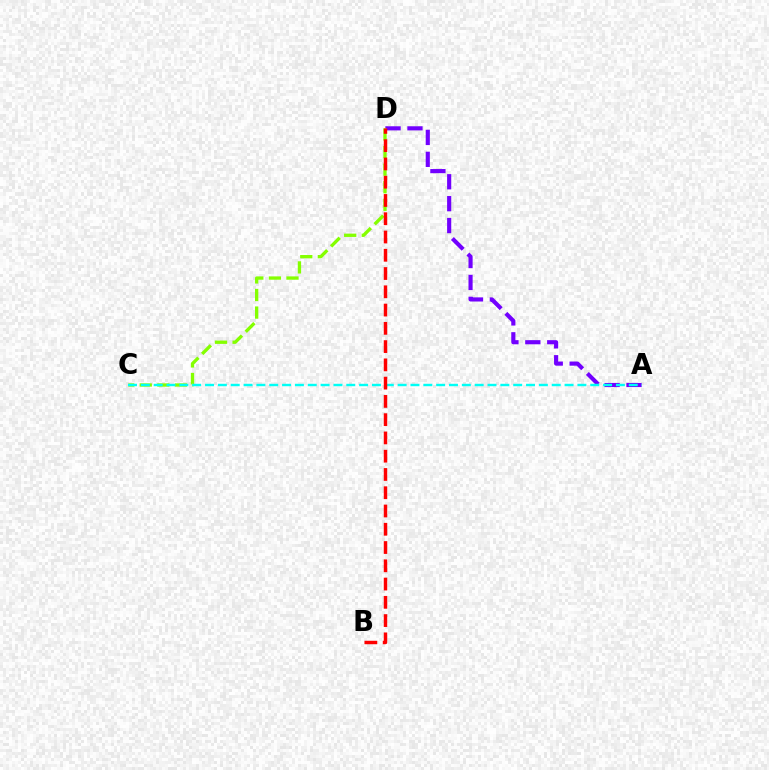{('A', 'D'): [{'color': '#7200ff', 'line_style': 'dashed', 'thickness': 2.98}], ('C', 'D'): [{'color': '#84ff00', 'line_style': 'dashed', 'thickness': 2.39}], ('A', 'C'): [{'color': '#00fff6', 'line_style': 'dashed', 'thickness': 1.74}], ('B', 'D'): [{'color': '#ff0000', 'line_style': 'dashed', 'thickness': 2.48}]}